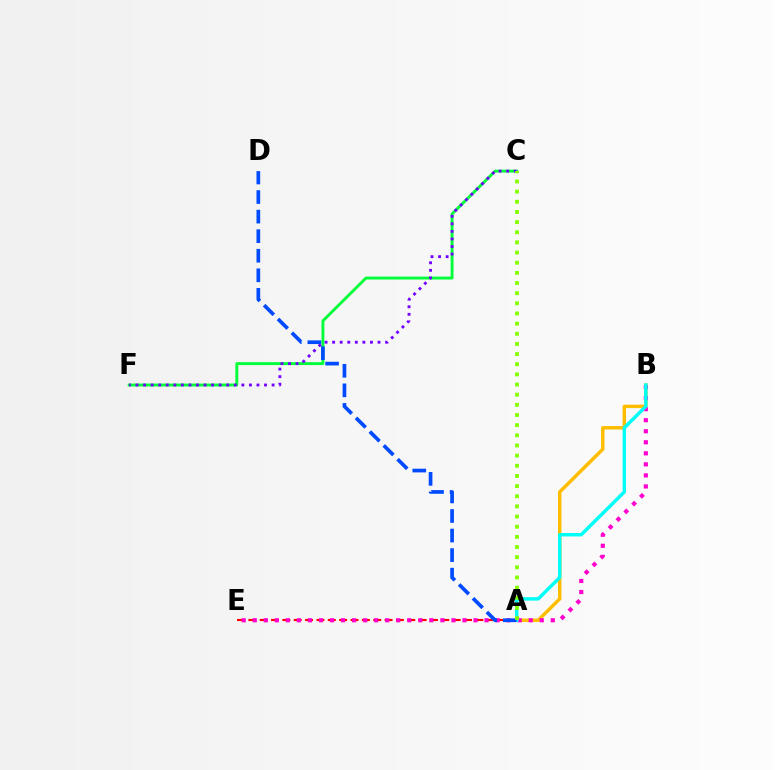{('C', 'F'): [{'color': '#00ff39', 'line_style': 'solid', 'thickness': 2.09}, {'color': '#7200ff', 'line_style': 'dotted', 'thickness': 2.05}], ('A', 'E'): [{'color': '#ff0000', 'line_style': 'dashed', 'thickness': 1.54}], ('A', 'B'): [{'color': '#ffbd00', 'line_style': 'solid', 'thickness': 2.48}, {'color': '#00fff6', 'line_style': 'solid', 'thickness': 2.47}], ('B', 'E'): [{'color': '#ff00cf', 'line_style': 'dotted', 'thickness': 3.0}], ('A', 'D'): [{'color': '#004bff', 'line_style': 'dashed', 'thickness': 2.66}], ('A', 'C'): [{'color': '#84ff00', 'line_style': 'dotted', 'thickness': 2.76}]}